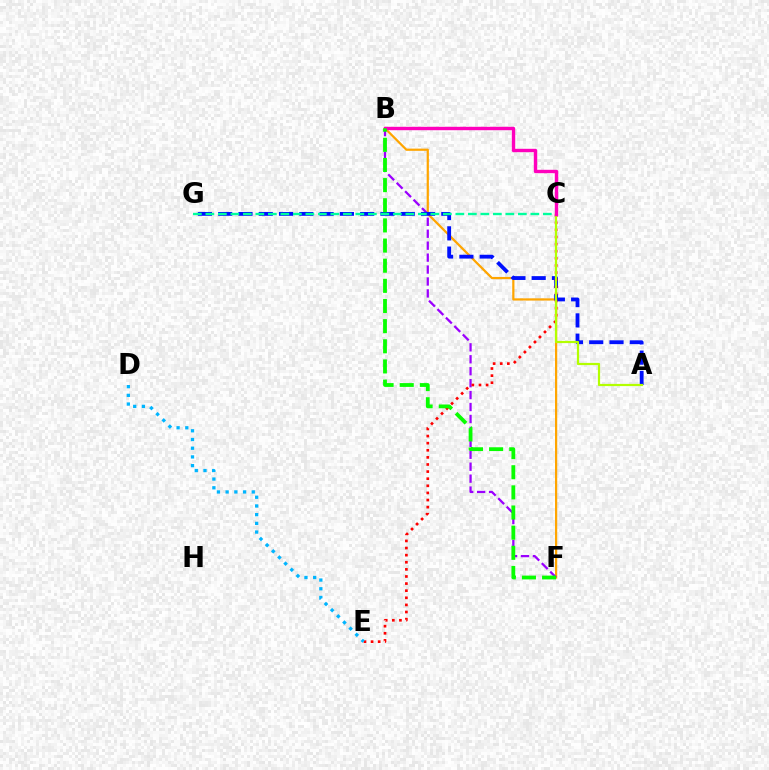{('B', 'F'): [{'color': '#ffa500', 'line_style': 'solid', 'thickness': 1.6}, {'color': '#9b00ff', 'line_style': 'dashed', 'thickness': 1.62}, {'color': '#08ff00', 'line_style': 'dashed', 'thickness': 2.74}], ('A', 'G'): [{'color': '#0010ff', 'line_style': 'dashed', 'thickness': 2.76}], ('C', 'E'): [{'color': '#ff0000', 'line_style': 'dotted', 'thickness': 1.93}], ('C', 'G'): [{'color': '#00ff9d', 'line_style': 'dashed', 'thickness': 1.7}], ('A', 'C'): [{'color': '#b3ff00', 'line_style': 'solid', 'thickness': 1.59}], ('B', 'C'): [{'color': '#ff00bd', 'line_style': 'solid', 'thickness': 2.45}], ('D', 'E'): [{'color': '#00b5ff', 'line_style': 'dotted', 'thickness': 2.37}]}